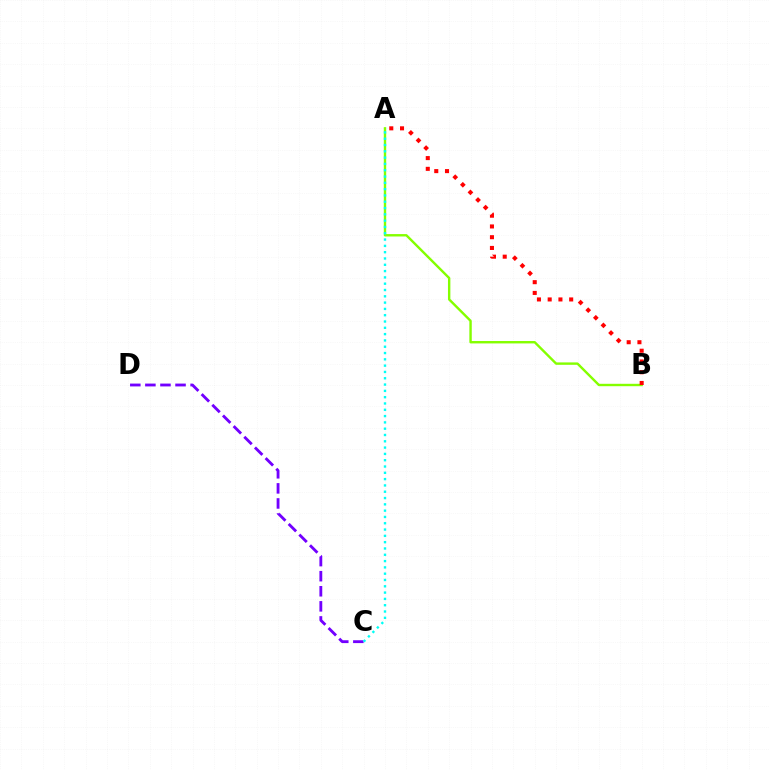{('C', 'D'): [{'color': '#7200ff', 'line_style': 'dashed', 'thickness': 2.05}], ('A', 'B'): [{'color': '#84ff00', 'line_style': 'solid', 'thickness': 1.73}, {'color': '#ff0000', 'line_style': 'dotted', 'thickness': 2.92}], ('A', 'C'): [{'color': '#00fff6', 'line_style': 'dotted', 'thickness': 1.71}]}